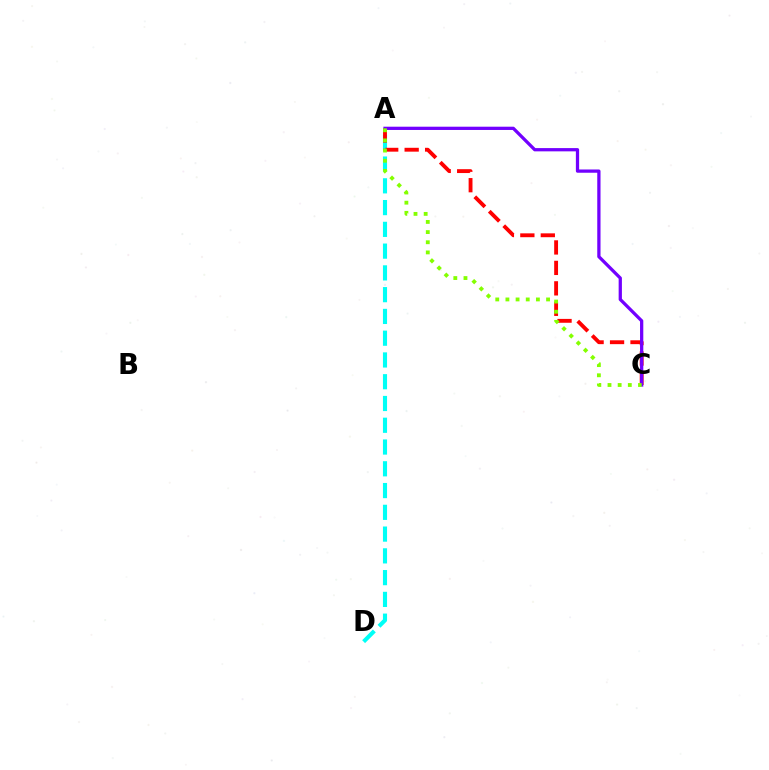{('A', 'D'): [{'color': '#00fff6', 'line_style': 'dashed', 'thickness': 2.96}], ('A', 'C'): [{'color': '#ff0000', 'line_style': 'dashed', 'thickness': 2.78}, {'color': '#7200ff', 'line_style': 'solid', 'thickness': 2.35}, {'color': '#84ff00', 'line_style': 'dotted', 'thickness': 2.76}]}